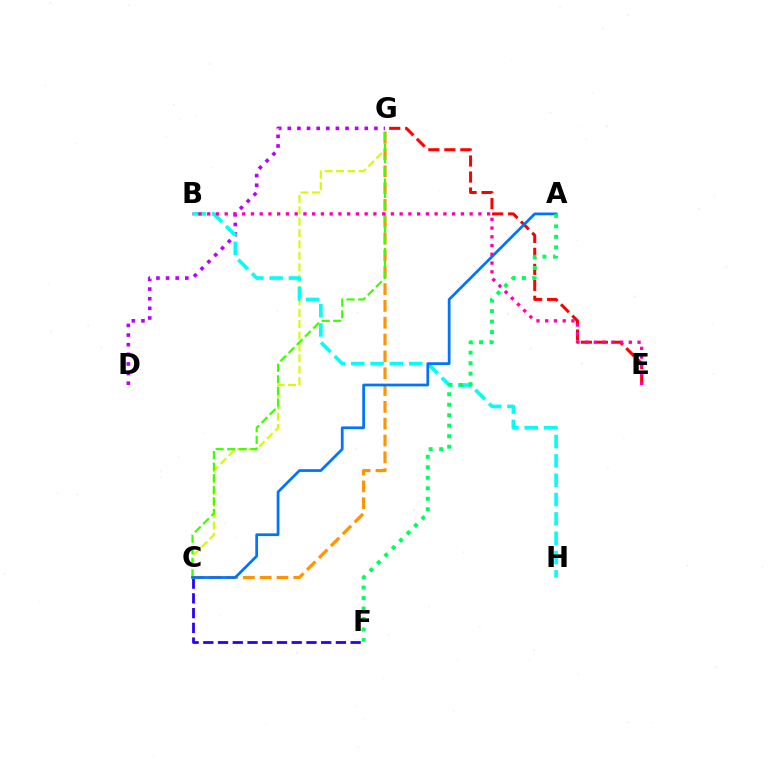{('C', 'F'): [{'color': '#2500ff', 'line_style': 'dashed', 'thickness': 2.0}], ('C', 'G'): [{'color': '#d1ff00', 'line_style': 'dashed', 'thickness': 1.55}, {'color': '#ff9400', 'line_style': 'dashed', 'thickness': 2.29}, {'color': '#3dff00', 'line_style': 'dashed', 'thickness': 1.57}], ('D', 'G'): [{'color': '#b900ff', 'line_style': 'dotted', 'thickness': 2.61}], ('B', 'H'): [{'color': '#00fff6', 'line_style': 'dashed', 'thickness': 2.63}], ('E', 'G'): [{'color': '#ff0000', 'line_style': 'dashed', 'thickness': 2.17}], ('A', 'C'): [{'color': '#0074ff', 'line_style': 'solid', 'thickness': 1.97}], ('B', 'E'): [{'color': '#ff00ac', 'line_style': 'dotted', 'thickness': 2.38}], ('A', 'F'): [{'color': '#00ff5c', 'line_style': 'dotted', 'thickness': 2.85}]}